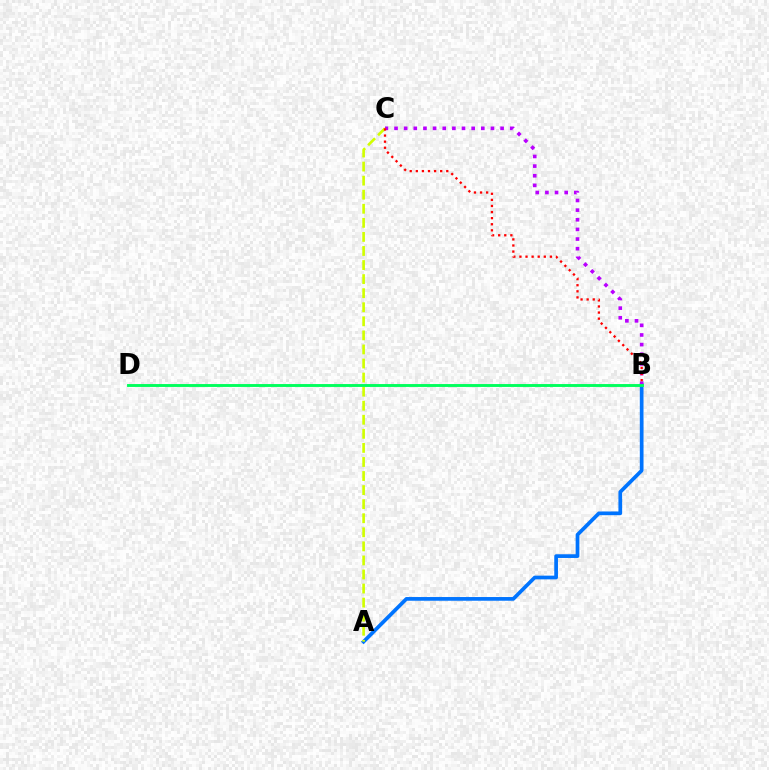{('A', 'B'): [{'color': '#0074ff', 'line_style': 'solid', 'thickness': 2.67}], ('B', 'C'): [{'color': '#b900ff', 'line_style': 'dotted', 'thickness': 2.62}, {'color': '#ff0000', 'line_style': 'dotted', 'thickness': 1.65}], ('A', 'C'): [{'color': '#d1ff00', 'line_style': 'dashed', 'thickness': 1.91}], ('B', 'D'): [{'color': '#00ff5c', 'line_style': 'solid', 'thickness': 2.08}]}